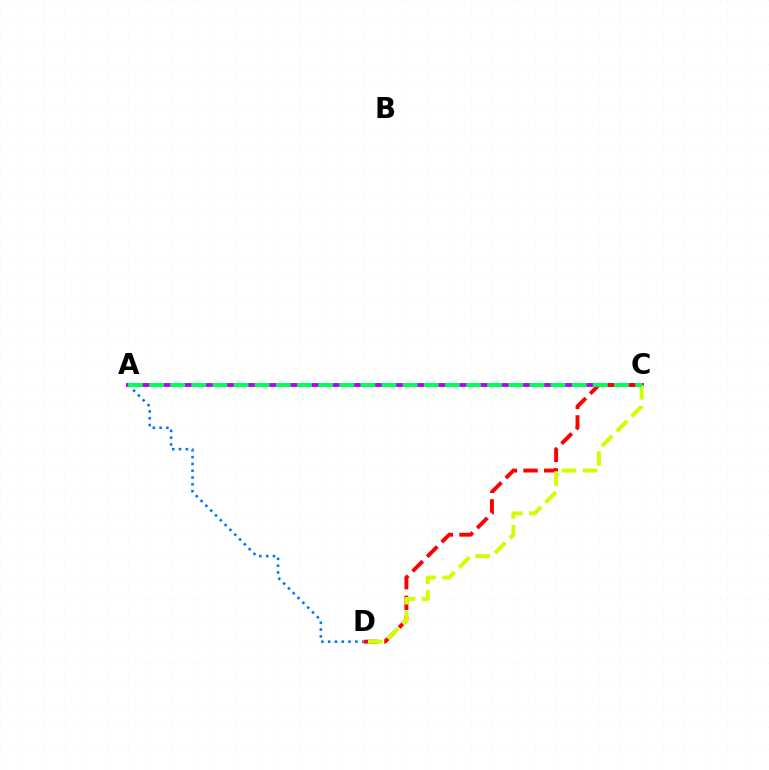{('A', 'C'): [{'color': '#b900ff', 'line_style': 'solid', 'thickness': 2.81}, {'color': '#00ff5c', 'line_style': 'dashed', 'thickness': 2.87}], ('C', 'D'): [{'color': '#ff0000', 'line_style': 'dashed', 'thickness': 2.8}, {'color': '#d1ff00', 'line_style': 'dashed', 'thickness': 2.85}], ('A', 'D'): [{'color': '#0074ff', 'line_style': 'dotted', 'thickness': 1.85}]}